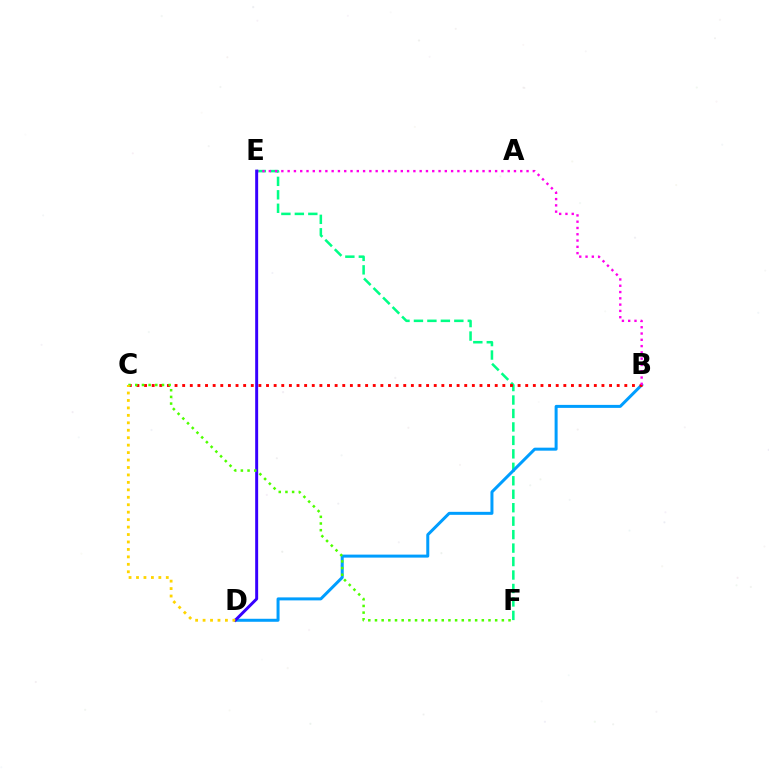{('E', 'F'): [{'color': '#00ff86', 'line_style': 'dashed', 'thickness': 1.83}], ('B', 'D'): [{'color': '#009eff', 'line_style': 'solid', 'thickness': 2.16}], ('B', 'C'): [{'color': '#ff0000', 'line_style': 'dotted', 'thickness': 2.07}], ('B', 'E'): [{'color': '#ff00ed', 'line_style': 'dotted', 'thickness': 1.71}], ('D', 'E'): [{'color': '#3700ff', 'line_style': 'solid', 'thickness': 2.14}], ('C', 'F'): [{'color': '#4fff00', 'line_style': 'dotted', 'thickness': 1.81}], ('C', 'D'): [{'color': '#ffd500', 'line_style': 'dotted', 'thickness': 2.02}]}